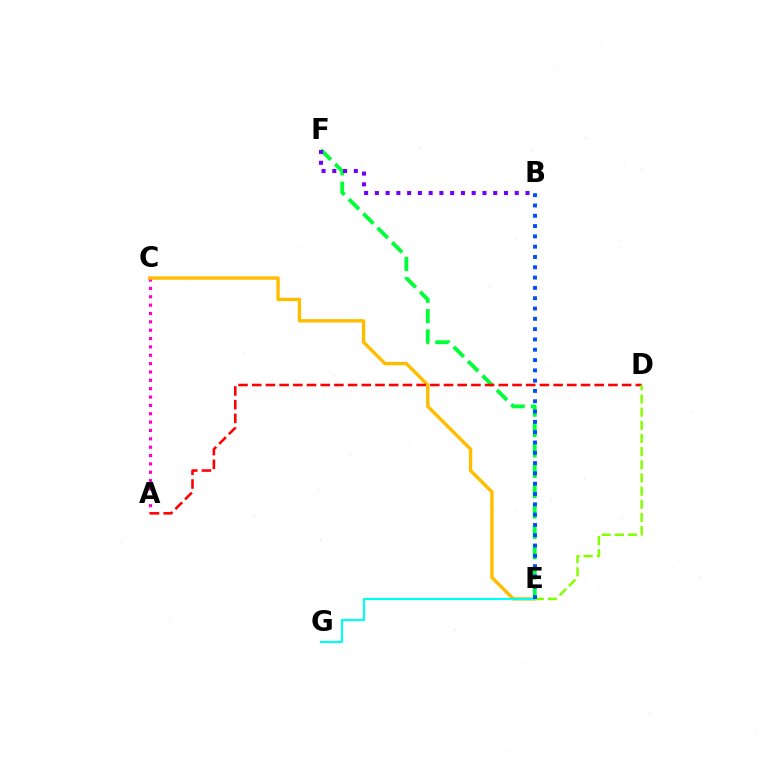{('A', 'C'): [{'color': '#ff00cf', 'line_style': 'dotted', 'thickness': 2.27}], ('C', 'E'): [{'color': '#ffbd00', 'line_style': 'solid', 'thickness': 2.43}], ('E', 'F'): [{'color': '#00ff39', 'line_style': 'dashed', 'thickness': 2.77}], ('A', 'D'): [{'color': '#ff0000', 'line_style': 'dashed', 'thickness': 1.86}], ('E', 'G'): [{'color': '#00fff6', 'line_style': 'solid', 'thickness': 1.54}], ('D', 'E'): [{'color': '#84ff00', 'line_style': 'dashed', 'thickness': 1.79}], ('B', 'F'): [{'color': '#7200ff', 'line_style': 'dotted', 'thickness': 2.92}], ('B', 'E'): [{'color': '#004bff', 'line_style': 'dotted', 'thickness': 2.8}]}